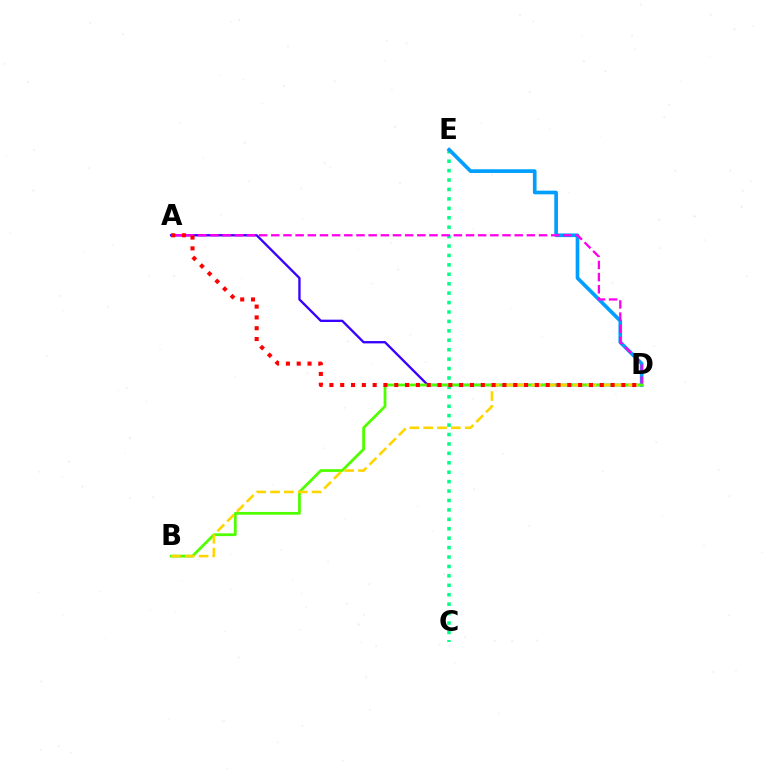{('A', 'D'): [{'color': '#3700ff', 'line_style': 'solid', 'thickness': 1.68}, {'color': '#ff00ed', 'line_style': 'dashed', 'thickness': 1.65}, {'color': '#ff0000', 'line_style': 'dotted', 'thickness': 2.94}], ('C', 'E'): [{'color': '#00ff86', 'line_style': 'dotted', 'thickness': 2.56}], ('D', 'E'): [{'color': '#009eff', 'line_style': 'solid', 'thickness': 2.64}], ('B', 'D'): [{'color': '#4fff00', 'line_style': 'solid', 'thickness': 1.99}, {'color': '#ffd500', 'line_style': 'dashed', 'thickness': 1.88}]}